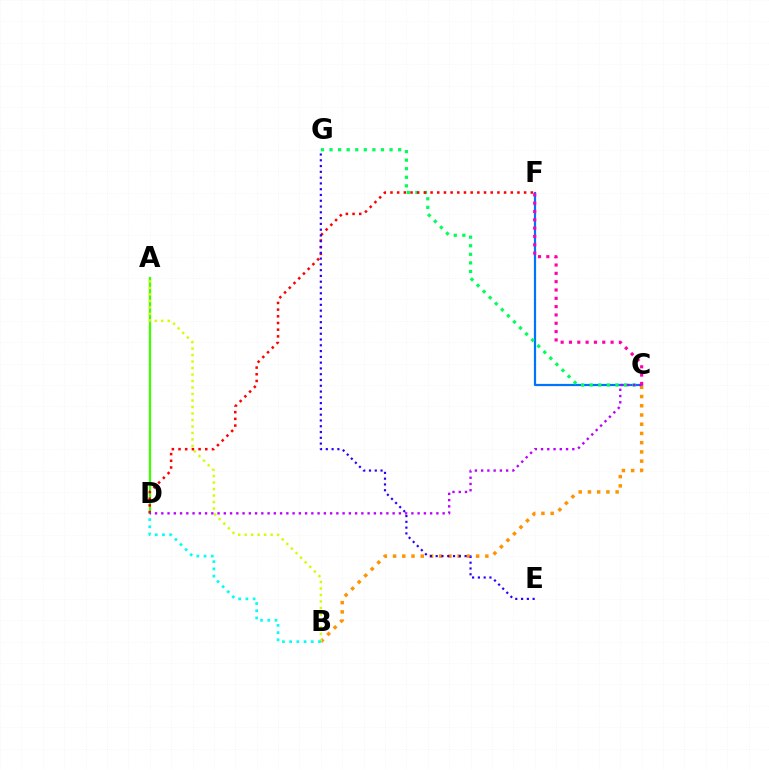{('C', 'F'): [{'color': '#0074ff', 'line_style': 'solid', 'thickness': 1.6}, {'color': '#ff00ac', 'line_style': 'dotted', 'thickness': 2.26}], ('A', 'D'): [{'color': '#3dff00', 'line_style': 'solid', 'thickness': 1.64}], ('C', 'G'): [{'color': '#00ff5c', 'line_style': 'dotted', 'thickness': 2.33}], ('B', 'C'): [{'color': '#ff9400', 'line_style': 'dotted', 'thickness': 2.51}], ('A', 'B'): [{'color': '#d1ff00', 'line_style': 'dotted', 'thickness': 1.76}], ('B', 'D'): [{'color': '#00fff6', 'line_style': 'dotted', 'thickness': 1.96}], ('D', 'F'): [{'color': '#ff0000', 'line_style': 'dotted', 'thickness': 1.82}], ('E', 'G'): [{'color': '#2500ff', 'line_style': 'dotted', 'thickness': 1.57}], ('C', 'D'): [{'color': '#b900ff', 'line_style': 'dotted', 'thickness': 1.7}]}